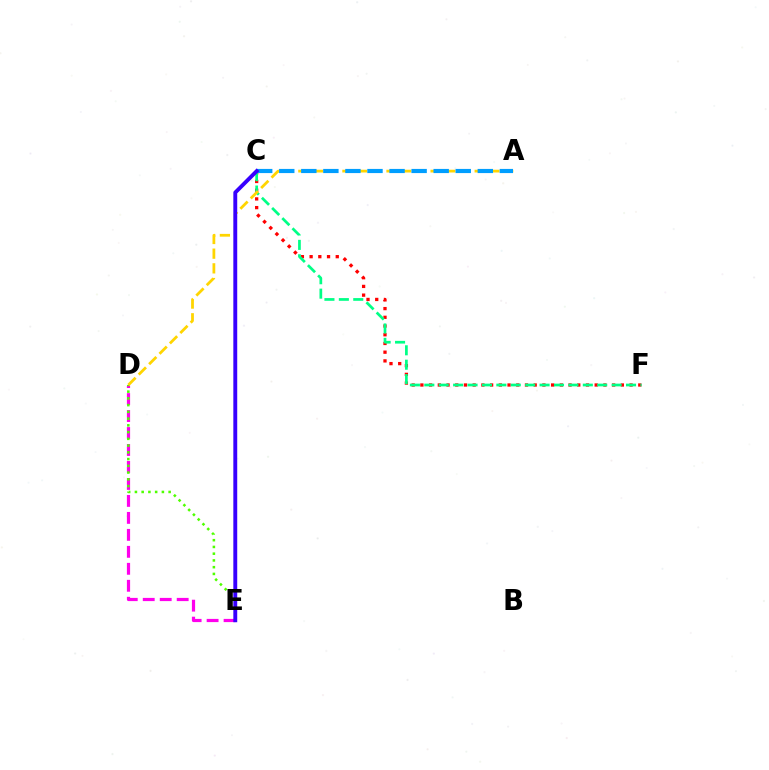{('C', 'F'): [{'color': '#ff0000', 'line_style': 'dotted', 'thickness': 2.37}, {'color': '#00ff86', 'line_style': 'dashed', 'thickness': 1.96}], ('D', 'E'): [{'color': '#ff00ed', 'line_style': 'dashed', 'thickness': 2.31}, {'color': '#4fff00', 'line_style': 'dotted', 'thickness': 1.83}], ('A', 'D'): [{'color': '#ffd500', 'line_style': 'dashed', 'thickness': 2.0}], ('A', 'C'): [{'color': '#009eff', 'line_style': 'dashed', 'thickness': 3.0}], ('C', 'E'): [{'color': '#3700ff', 'line_style': 'solid', 'thickness': 2.8}]}